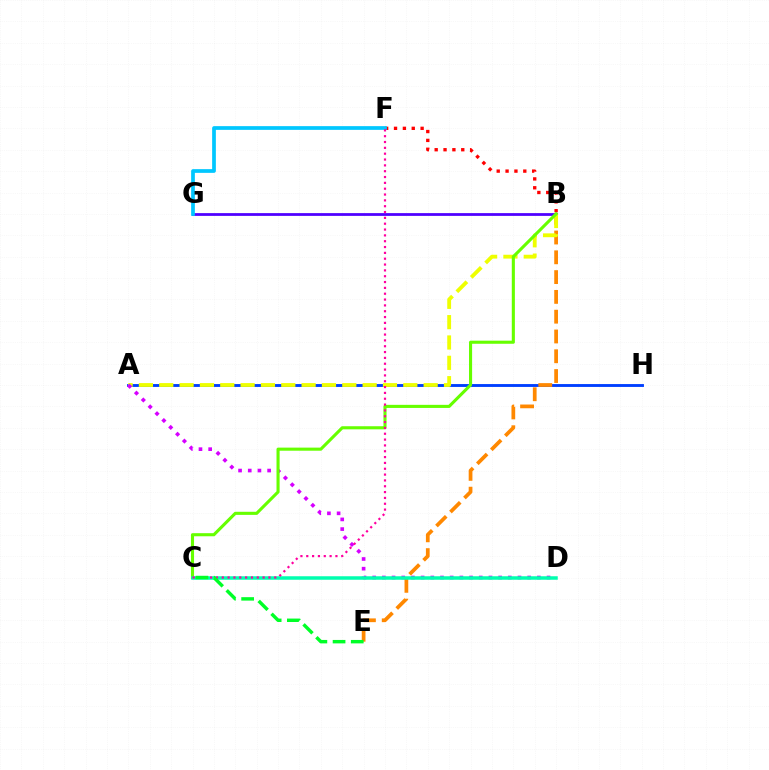{('A', 'H'): [{'color': '#003fff', 'line_style': 'solid', 'thickness': 2.07}], ('B', 'G'): [{'color': '#4f00ff', 'line_style': 'solid', 'thickness': 1.99}], ('B', 'E'): [{'color': '#ff8800', 'line_style': 'dashed', 'thickness': 2.69}], ('B', 'F'): [{'color': '#ff0000', 'line_style': 'dotted', 'thickness': 2.41}], ('A', 'B'): [{'color': '#eeff00', 'line_style': 'dashed', 'thickness': 2.76}], ('F', 'G'): [{'color': '#00c7ff', 'line_style': 'solid', 'thickness': 2.68}], ('A', 'D'): [{'color': '#d600ff', 'line_style': 'dotted', 'thickness': 2.63}], ('B', 'C'): [{'color': '#66ff00', 'line_style': 'solid', 'thickness': 2.23}], ('C', 'D'): [{'color': '#00ffaf', 'line_style': 'solid', 'thickness': 2.52}], ('C', 'F'): [{'color': '#ff00a0', 'line_style': 'dotted', 'thickness': 1.59}], ('C', 'E'): [{'color': '#00ff27', 'line_style': 'dashed', 'thickness': 2.47}]}